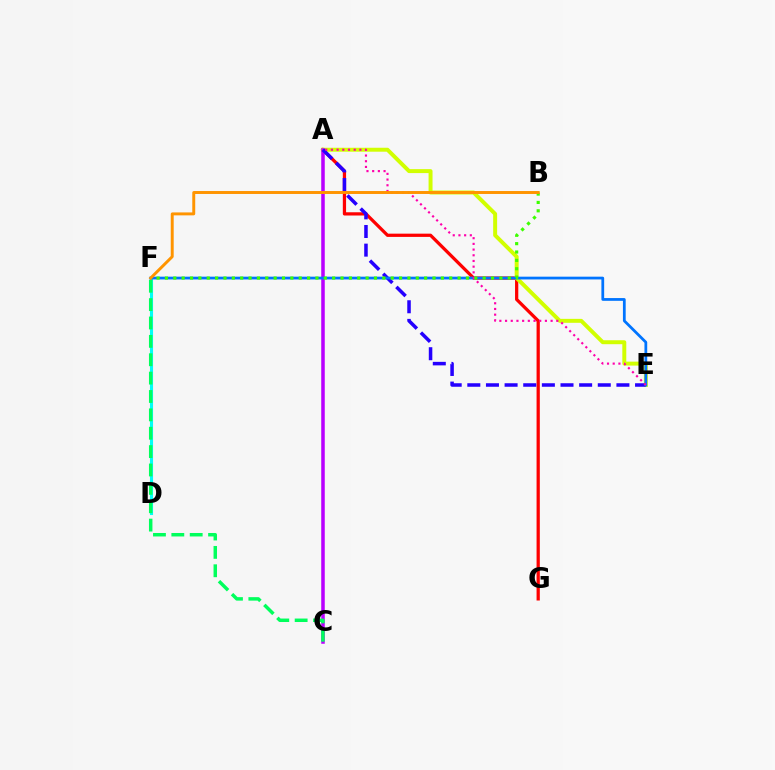{('A', 'G'): [{'color': '#ff0000', 'line_style': 'solid', 'thickness': 2.34}], ('D', 'F'): [{'color': '#00fff6', 'line_style': 'solid', 'thickness': 2.23}], ('A', 'E'): [{'color': '#d1ff00', 'line_style': 'solid', 'thickness': 2.85}, {'color': '#2500ff', 'line_style': 'dashed', 'thickness': 2.53}, {'color': '#ff00ac', 'line_style': 'dotted', 'thickness': 1.55}], ('A', 'C'): [{'color': '#b900ff', 'line_style': 'solid', 'thickness': 2.54}], ('C', 'F'): [{'color': '#00ff5c', 'line_style': 'dashed', 'thickness': 2.5}], ('E', 'F'): [{'color': '#0074ff', 'line_style': 'solid', 'thickness': 1.99}], ('B', 'F'): [{'color': '#3dff00', 'line_style': 'dotted', 'thickness': 2.27}, {'color': '#ff9400', 'line_style': 'solid', 'thickness': 2.12}]}